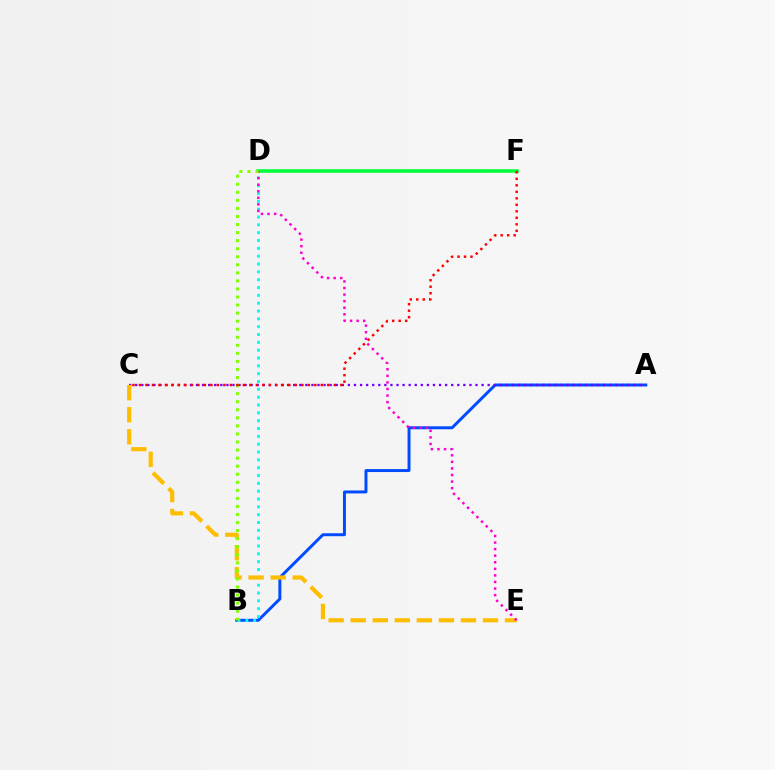{('A', 'B'): [{'color': '#004bff', 'line_style': 'solid', 'thickness': 2.13}], ('B', 'D'): [{'color': '#00fff6', 'line_style': 'dotted', 'thickness': 2.13}, {'color': '#84ff00', 'line_style': 'dotted', 'thickness': 2.19}], ('A', 'C'): [{'color': '#7200ff', 'line_style': 'dotted', 'thickness': 1.65}], ('C', 'E'): [{'color': '#ffbd00', 'line_style': 'dashed', 'thickness': 3.0}], ('D', 'F'): [{'color': '#00ff39', 'line_style': 'solid', 'thickness': 2.58}], ('D', 'E'): [{'color': '#ff00cf', 'line_style': 'dotted', 'thickness': 1.79}], ('C', 'F'): [{'color': '#ff0000', 'line_style': 'dotted', 'thickness': 1.76}]}